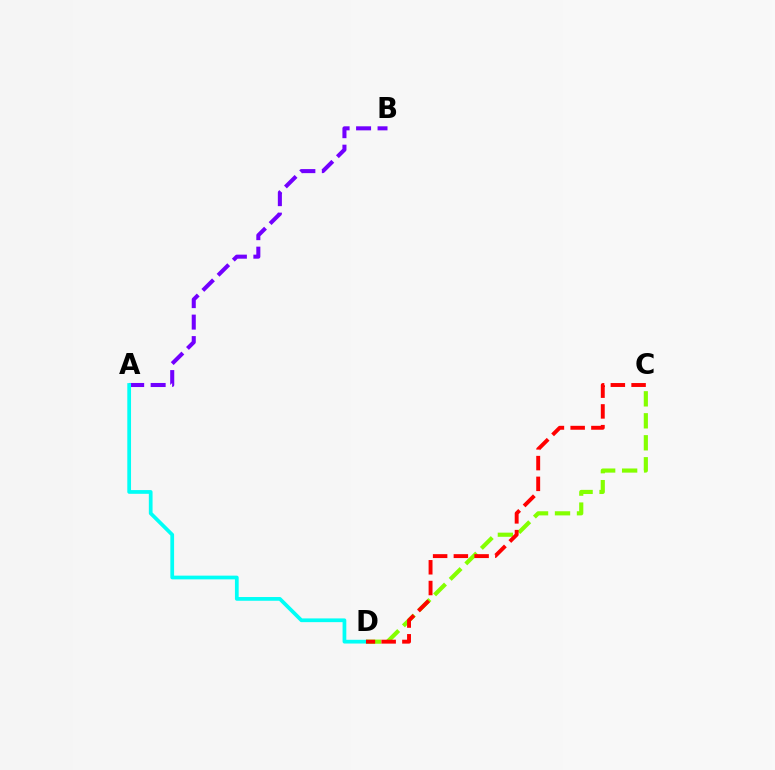{('C', 'D'): [{'color': '#84ff00', 'line_style': 'dashed', 'thickness': 2.99}, {'color': '#ff0000', 'line_style': 'dashed', 'thickness': 2.82}], ('A', 'B'): [{'color': '#7200ff', 'line_style': 'dashed', 'thickness': 2.92}], ('A', 'D'): [{'color': '#00fff6', 'line_style': 'solid', 'thickness': 2.69}]}